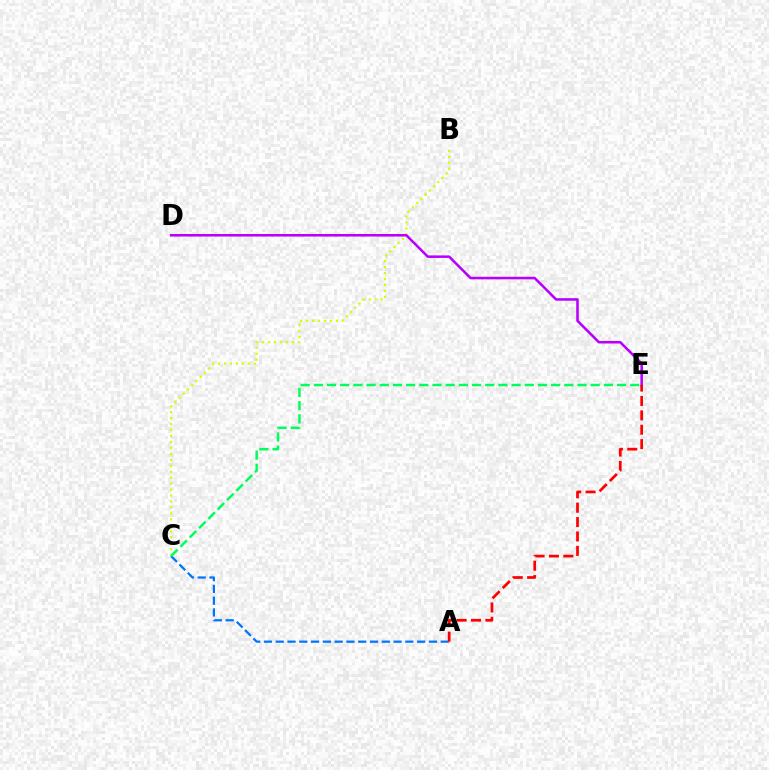{('B', 'C'): [{'color': '#d1ff00', 'line_style': 'dotted', 'thickness': 1.62}], ('D', 'E'): [{'color': '#b900ff', 'line_style': 'solid', 'thickness': 1.84}], ('A', 'C'): [{'color': '#0074ff', 'line_style': 'dashed', 'thickness': 1.6}], ('C', 'E'): [{'color': '#00ff5c', 'line_style': 'dashed', 'thickness': 1.79}], ('A', 'E'): [{'color': '#ff0000', 'line_style': 'dashed', 'thickness': 1.96}]}